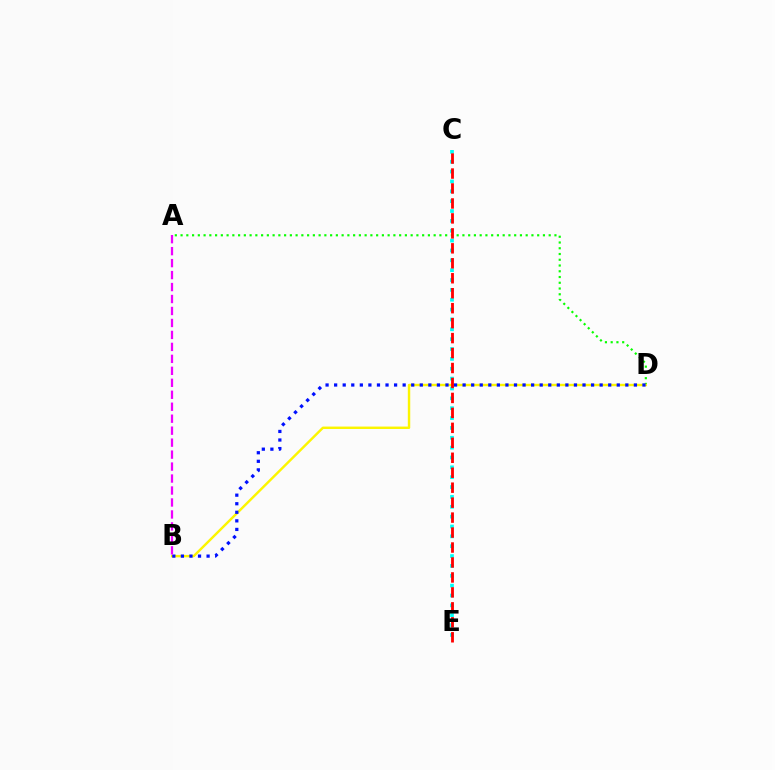{('A', 'D'): [{'color': '#08ff00', 'line_style': 'dotted', 'thickness': 1.56}], ('C', 'E'): [{'color': '#00fff6', 'line_style': 'dotted', 'thickness': 2.68}, {'color': '#ff0000', 'line_style': 'dashed', 'thickness': 2.03}], ('B', 'D'): [{'color': '#fcf500', 'line_style': 'solid', 'thickness': 1.75}, {'color': '#0010ff', 'line_style': 'dotted', 'thickness': 2.33}], ('A', 'B'): [{'color': '#ee00ff', 'line_style': 'dashed', 'thickness': 1.63}]}